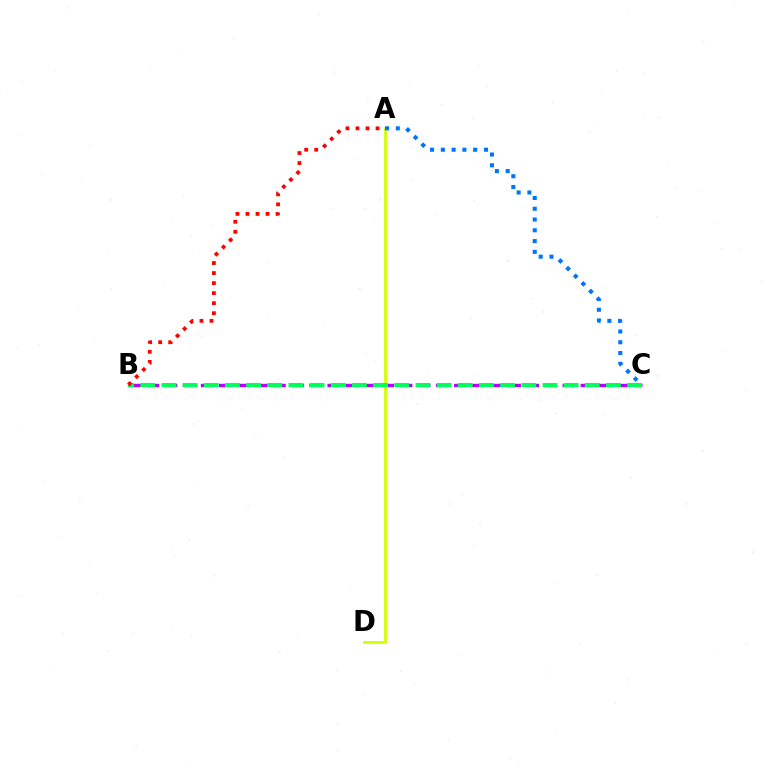{('A', 'D'): [{'color': '#d1ff00', 'line_style': 'solid', 'thickness': 2.0}], ('B', 'C'): [{'color': '#b900ff', 'line_style': 'dashed', 'thickness': 2.46}, {'color': '#00ff5c', 'line_style': 'dashed', 'thickness': 2.88}], ('A', 'B'): [{'color': '#ff0000', 'line_style': 'dotted', 'thickness': 2.73}], ('A', 'C'): [{'color': '#0074ff', 'line_style': 'dotted', 'thickness': 2.93}]}